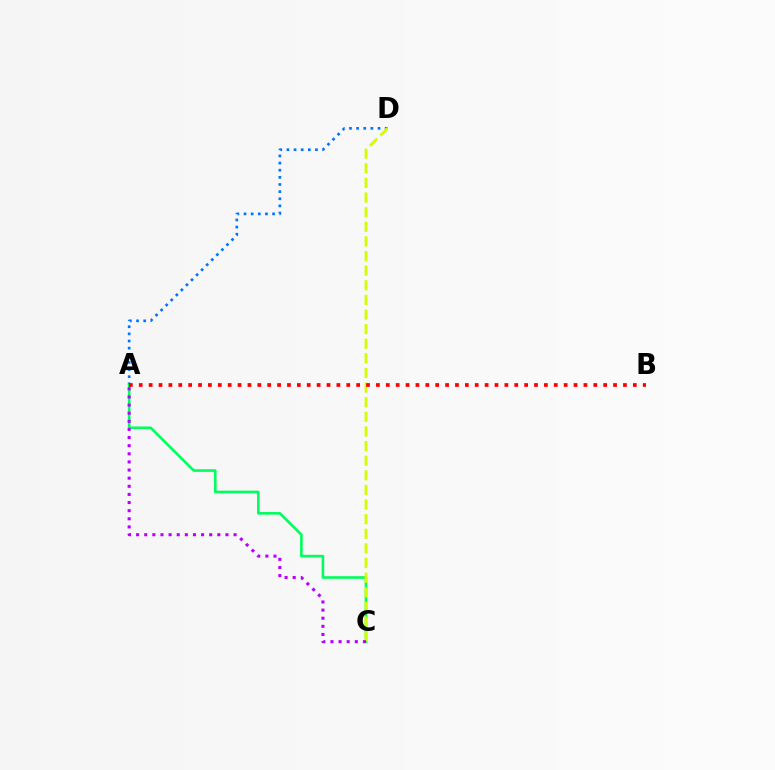{('A', 'D'): [{'color': '#0074ff', 'line_style': 'dotted', 'thickness': 1.94}], ('A', 'C'): [{'color': '#00ff5c', 'line_style': 'solid', 'thickness': 1.88}, {'color': '#b900ff', 'line_style': 'dotted', 'thickness': 2.21}], ('C', 'D'): [{'color': '#d1ff00', 'line_style': 'dashed', 'thickness': 1.99}], ('A', 'B'): [{'color': '#ff0000', 'line_style': 'dotted', 'thickness': 2.68}]}